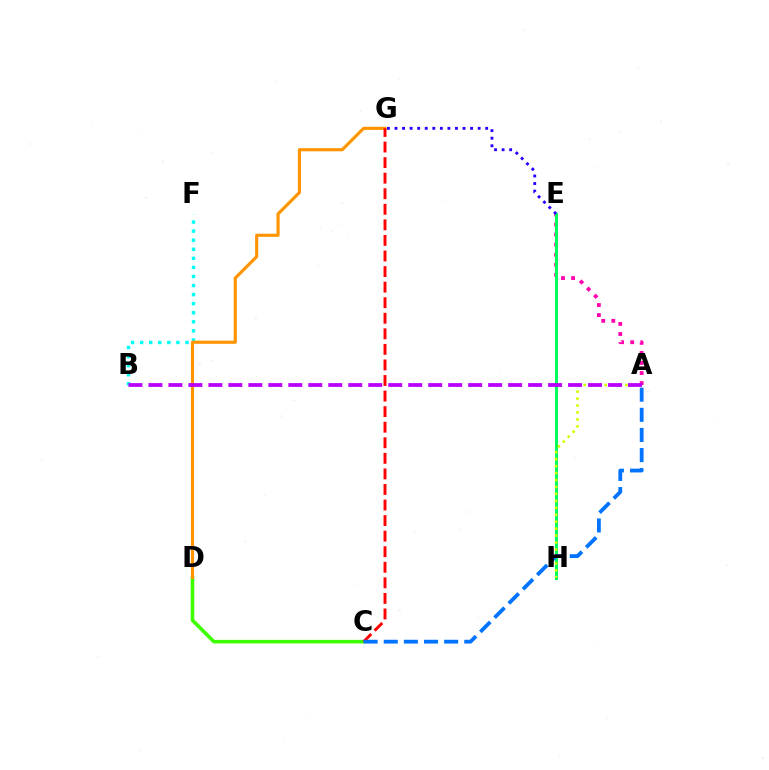{('C', 'D'): [{'color': '#3dff00', 'line_style': 'solid', 'thickness': 2.58}], ('B', 'F'): [{'color': '#00fff6', 'line_style': 'dotted', 'thickness': 2.46}], ('A', 'E'): [{'color': '#ff00ac', 'line_style': 'dotted', 'thickness': 2.74}], ('D', 'G'): [{'color': '#ff9400', 'line_style': 'solid', 'thickness': 2.25}], ('E', 'H'): [{'color': '#00ff5c', 'line_style': 'solid', 'thickness': 2.15}], ('E', 'G'): [{'color': '#2500ff', 'line_style': 'dotted', 'thickness': 2.05}], ('C', 'G'): [{'color': '#ff0000', 'line_style': 'dashed', 'thickness': 2.11}], ('A', 'H'): [{'color': '#d1ff00', 'line_style': 'dotted', 'thickness': 1.89}], ('A', 'B'): [{'color': '#b900ff', 'line_style': 'dashed', 'thickness': 2.71}], ('A', 'C'): [{'color': '#0074ff', 'line_style': 'dashed', 'thickness': 2.73}]}